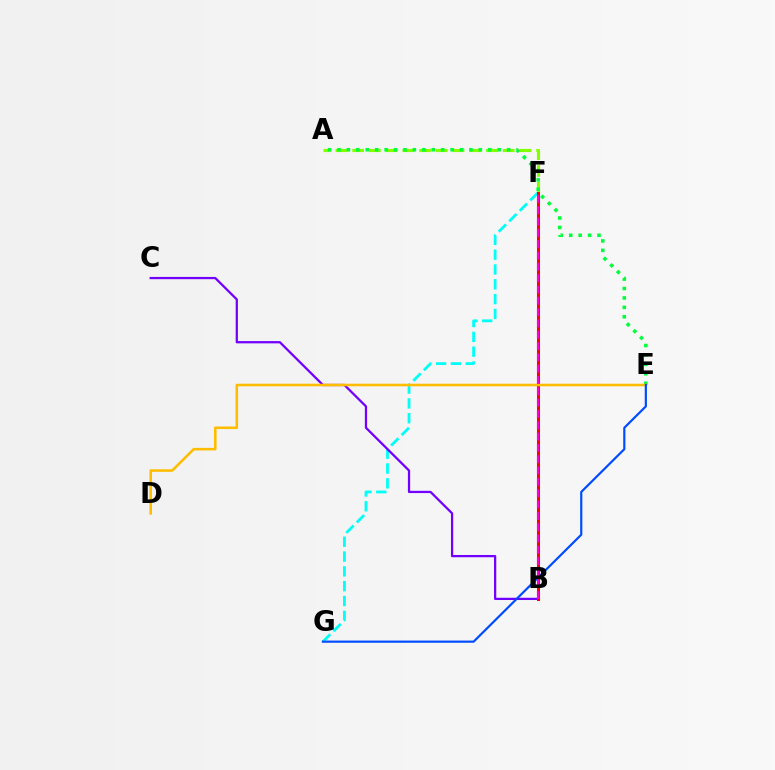{('A', 'F'): [{'color': '#84ff00', 'line_style': 'dashed', 'thickness': 2.27}], ('F', 'G'): [{'color': '#00fff6', 'line_style': 'dashed', 'thickness': 2.01}], ('B', 'C'): [{'color': '#7200ff', 'line_style': 'solid', 'thickness': 1.62}], ('B', 'F'): [{'color': '#ff0000', 'line_style': 'solid', 'thickness': 2.18}, {'color': '#ff00cf', 'line_style': 'dashed', 'thickness': 1.54}], ('A', 'E'): [{'color': '#00ff39', 'line_style': 'dotted', 'thickness': 2.56}], ('D', 'E'): [{'color': '#ffbd00', 'line_style': 'solid', 'thickness': 1.85}], ('E', 'G'): [{'color': '#004bff', 'line_style': 'solid', 'thickness': 1.57}]}